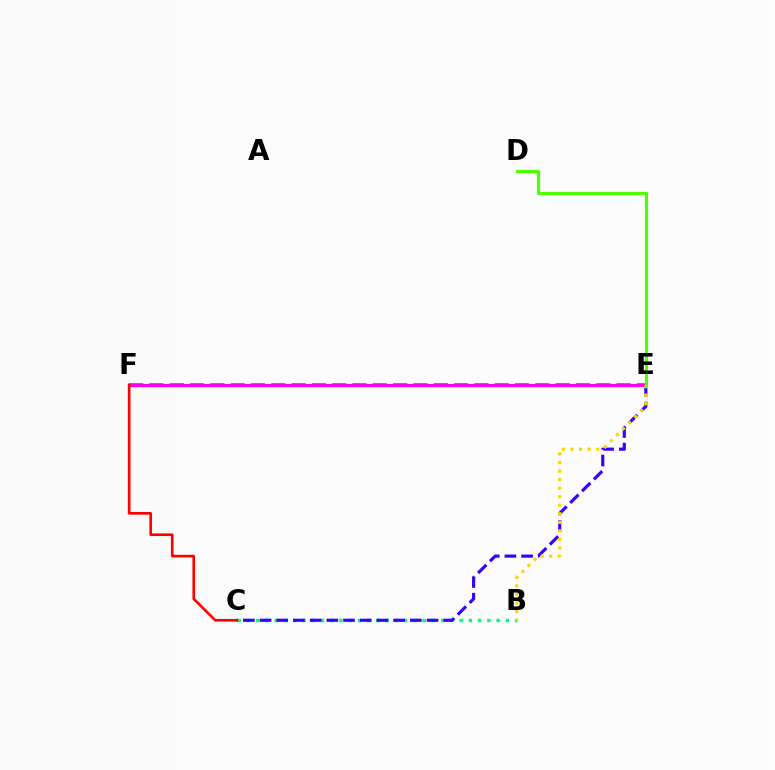{('B', 'C'): [{'color': '#00ff86', 'line_style': 'dotted', 'thickness': 2.51}], ('E', 'F'): [{'color': '#009eff', 'line_style': 'dashed', 'thickness': 2.76}, {'color': '#ff00ed', 'line_style': 'solid', 'thickness': 2.26}], ('C', 'E'): [{'color': '#3700ff', 'line_style': 'dashed', 'thickness': 2.27}], ('C', 'F'): [{'color': '#ff0000', 'line_style': 'solid', 'thickness': 1.92}], ('B', 'E'): [{'color': '#ffd500', 'line_style': 'dotted', 'thickness': 2.32}], ('D', 'E'): [{'color': '#4fff00', 'line_style': 'solid', 'thickness': 2.26}]}